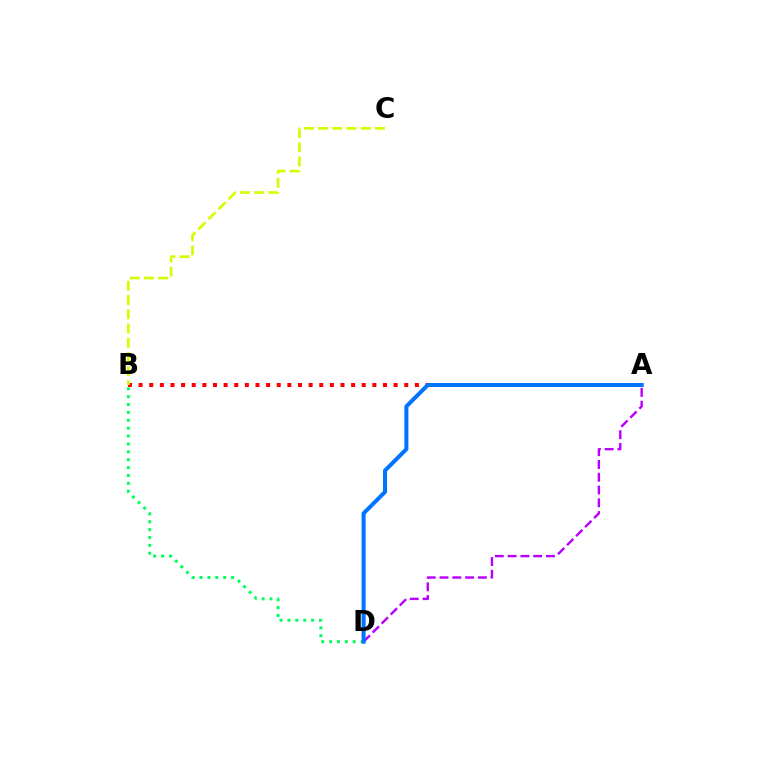{('A', 'D'): [{'color': '#b900ff', 'line_style': 'dashed', 'thickness': 1.74}, {'color': '#0074ff', 'line_style': 'solid', 'thickness': 2.9}], ('A', 'B'): [{'color': '#ff0000', 'line_style': 'dotted', 'thickness': 2.89}], ('B', 'D'): [{'color': '#00ff5c', 'line_style': 'dotted', 'thickness': 2.14}], ('B', 'C'): [{'color': '#d1ff00', 'line_style': 'dashed', 'thickness': 1.93}]}